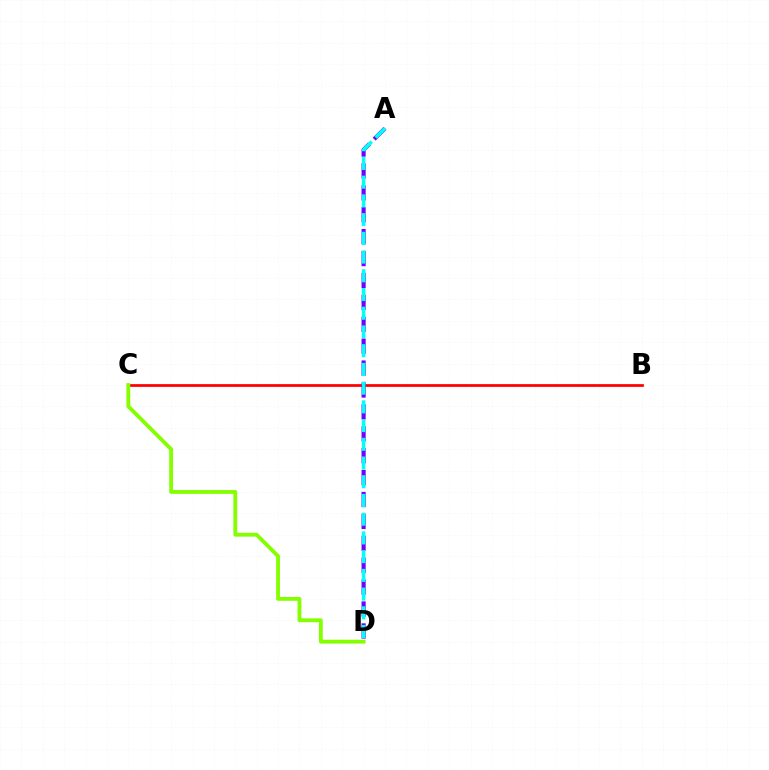{('B', 'C'): [{'color': '#ff0000', 'line_style': 'solid', 'thickness': 1.98}], ('C', 'D'): [{'color': '#84ff00', 'line_style': 'solid', 'thickness': 2.76}], ('A', 'D'): [{'color': '#7200ff', 'line_style': 'dashed', 'thickness': 2.98}, {'color': '#00fff6', 'line_style': 'dashed', 'thickness': 2.54}]}